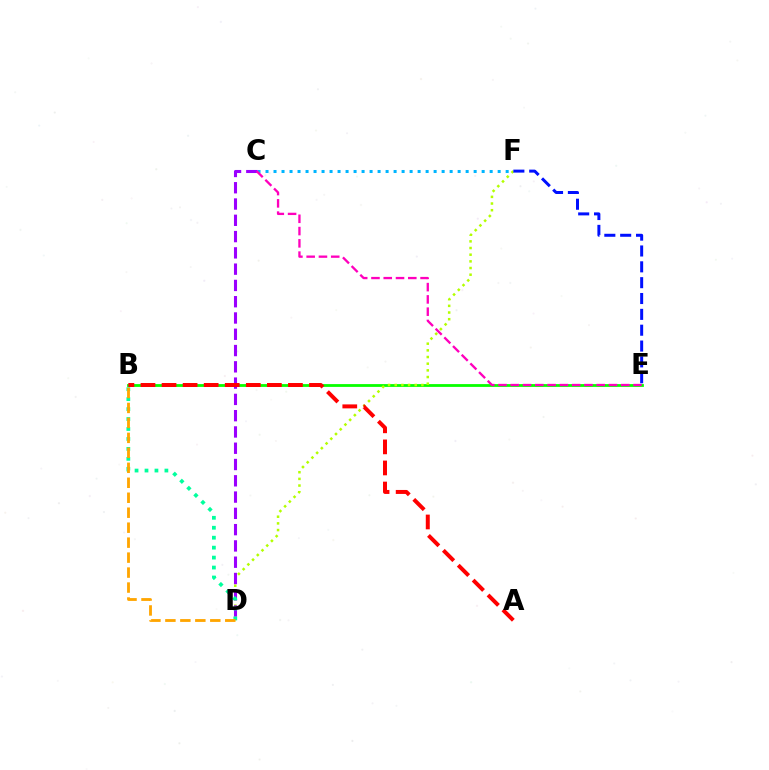{('B', 'E'): [{'color': '#08ff00', 'line_style': 'solid', 'thickness': 2.01}], ('C', 'F'): [{'color': '#00b5ff', 'line_style': 'dotted', 'thickness': 2.17}], ('D', 'F'): [{'color': '#b3ff00', 'line_style': 'dotted', 'thickness': 1.81}], ('C', 'D'): [{'color': '#9b00ff', 'line_style': 'dashed', 'thickness': 2.21}], ('C', 'E'): [{'color': '#ff00bd', 'line_style': 'dashed', 'thickness': 1.67}], ('E', 'F'): [{'color': '#0010ff', 'line_style': 'dashed', 'thickness': 2.15}], ('B', 'D'): [{'color': '#00ff9d', 'line_style': 'dotted', 'thickness': 2.7}, {'color': '#ffa500', 'line_style': 'dashed', 'thickness': 2.03}], ('A', 'B'): [{'color': '#ff0000', 'line_style': 'dashed', 'thickness': 2.86}]}